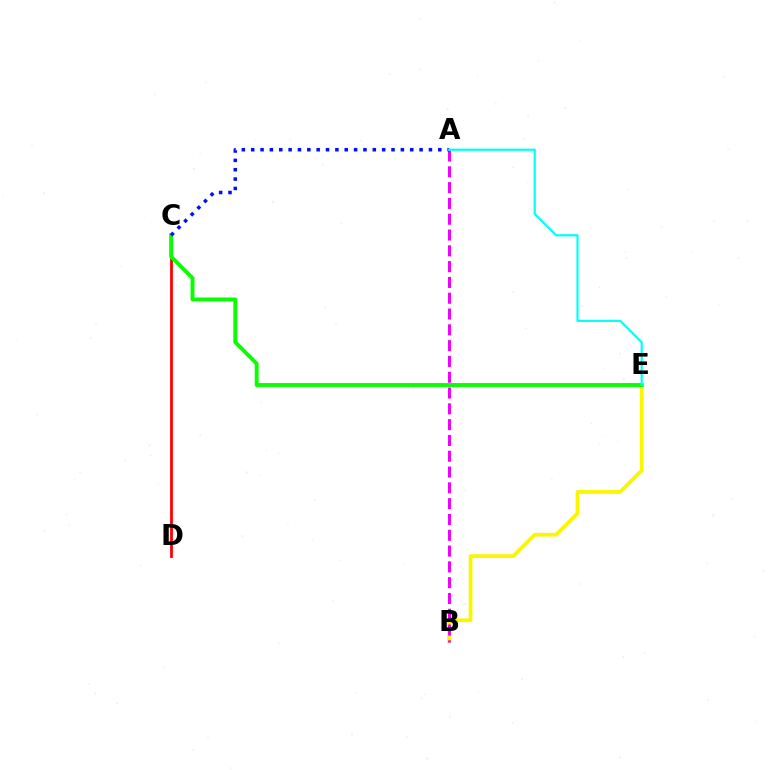{('B', 'E'): [{'color': '#fcf500', 'line_style': 'solid', 'thickness': 2.69}], ('C', 'D'): [{'color': '#ff0000', 'line_style': 'solid', 'thickness': 2.0}], ('A', 'B'): [{'color': '#ee00ff', 'line_style': 'dashed', 'thickness': 2.15}], ('C', 'E'): [{'color': '#08ff00', 'line_style': 'solid', 'thickness': 2.81}], ('A', 'C'): [{'color': '#0010ff', 'line_style': 'dotted', 'thickness': 2.54}], ('A', 'E'): [{'color': '#00fff6', 'line_style': 'solid', 'thickness': 1.58}]}